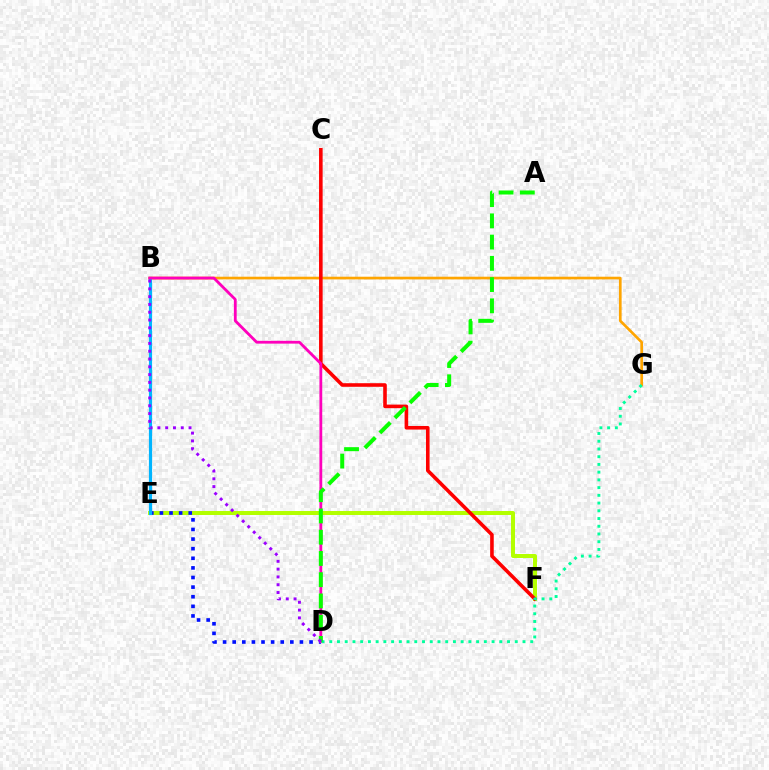{('E', 'F'): [{'color': '#b3ff00', 'line_style': 'solid', 'thickness': 2.87}], ('D', 'E'): [{'color': '#0010ff', 'line_style': 'dotted', 'thickness': 2.61}], ('B', 'G'): [{'color': '#ffa500', 'line_style': 'solid', 'thickness': 1.93}], ('B', 'E'): [{'color': '#00b5ff', 'line_style': 'solid', 'thickness': 2.29}], ('C', 'F'): [{'color': '#ff0000', 'line_style': 'solid', 'thickness': 2.59}], ('B', 'D'): [{'color': '#ff00bd', 'line_style': 'solid', 'thickness': 2.02}, {'color': '#9b00ff', 'line_style': 'dotted', 'thickness': 2.12}], ('D', 'G'): [{'color': '#00ff9d', 'line_style': 'dotted', 'thickness': 2.1}], ('A', 'D'): [{'color': '#08ff00', 'line_style': 'dashed', 'thickness': 2.89}]}